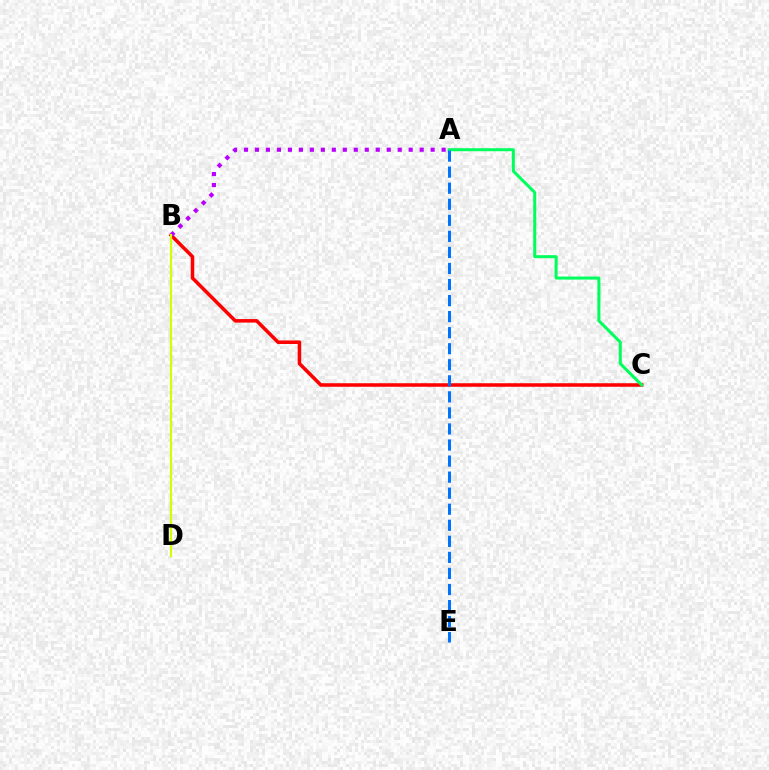{('B', 'C'): [{'color': '#ff0000', 'line_style': 'solid', 'thickness': 2.54}], ('A', 'C'): [{'color': '#00ff5c', 'line_style': 'solid', 'thickness': 2.17}], ('A', 'B'): [{'color': '#b900ff', 'line_style': 'dotted', 'thickness': 2.98}], ('B', 'D'): [{'color': '#d1ff00', 'line_style': 'solid', 'thickness': 1.56}], ('A', 'E'): [{'color': '#0074ff', 'line_style': 'dashed', 'thickness': 2.18}]}